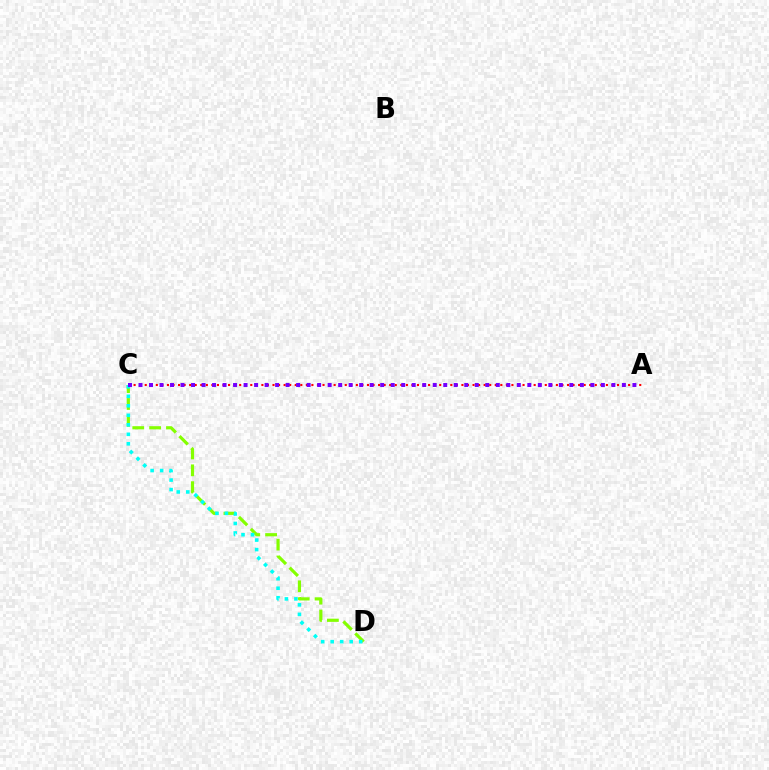{('C', 'D'): [{'color': '#84ff00', 'line_style': 'dashed', 'thickness': 2.29}, {'color': '#00fff6', 'line_style': 'dotted', 'thickness': 2.58}], ('A', 'C'): [{'color': '#ff0000', 'line_style': 'dotted', 'thickness': 1.51}, {'color': '#7200ff', 'line_style': 'dotted', 'thickness': 2.86}]}